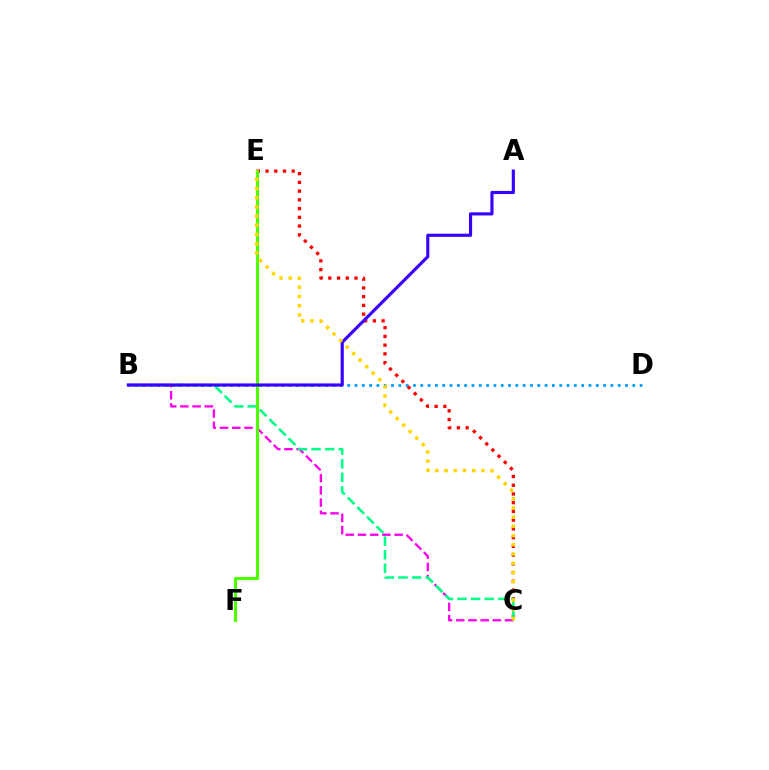{('B', 'D'): [{'color': '#009eff', 'line_style': 'dotted', 'thickness': 1.99}], ('C', 'E'): [{'color': '#ff0000', 'line_style': 'dotted', 'thickness': 2.37}, {'color': '#ffd500', 'line_style': 'dotted', 'thickness': 2.5}], ('B', 'C'): [{'color': '#ff00ed', 'line_style': 'dashed', 'thickness': 1.66}, {'color': '#00ff86', 'line_style': 'dashed', 'thickness': 1.85}], ('E', 'F'): [{'color': '#4fff00', 'line_style': 'solid', 'thickness': 2.22}], ('A', 'B'): [{'color': '#3700ff', 'line_style': 'solid', 'thickness': 2.26}]}